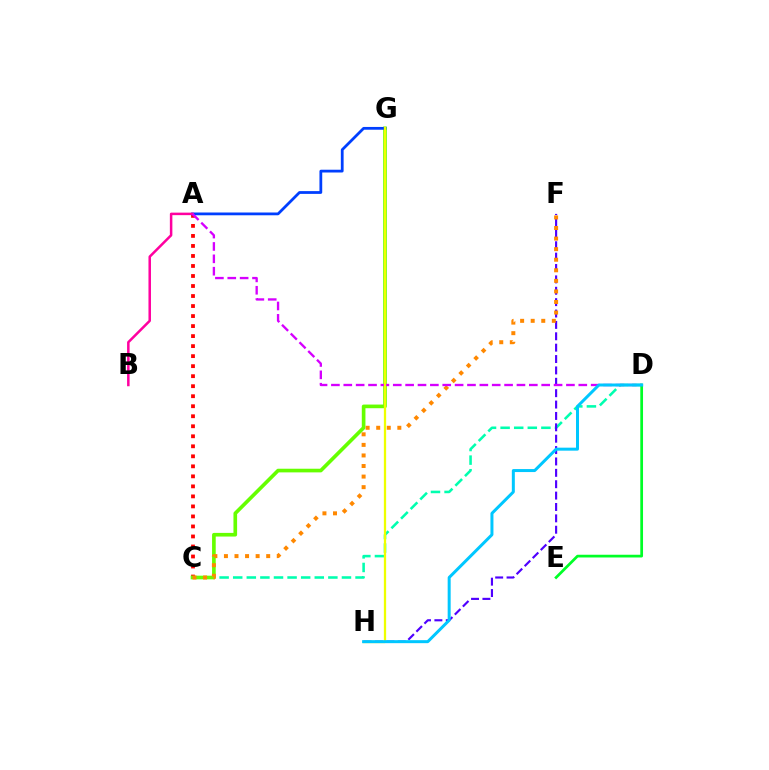{('C', 'D'): [{'color': '#00ffaf', 'line_style': 'dashed', 'thickness': 1.85}], ('D', 'E'): [{'color': '#00ff27', 'line_style': 'solid', 'thickness': 1.96}], ('F', 'H'): [{'color': '#4f00ff', 'line_style': 'dashed', 'thickness': 1.55}], ('A', 'C'): [{'color': '#ff0000', 'line_style': 'dotted', 'thickness': 2.72}], ('C', 'G'): [{'color': '#66ff00', 'line_style': 'solid', 'thickness': 2.63}], ('A', 'G'): [{'color': '#003fff', 'line_style': 'solid', 'thickness': 2.0}], ('C', 'F'): [{'color': '#ff8800', 'line_style': 'dotted', 'thickness': 2.87}], ('A', 'B'): [{'color': '#ff00a0', 'line_style': 'solid', 'thickness': 1.81}], ('A', 'D'): [{'color': '#d600ff', 'line_style': 'dashed', 'thickness': 1.68}], ('G', 'H'): [{'color': '#eeff00', 'line_style': 'solid', 'thickness': 1.64}], ('D', 'H'): [{'color': '#00c7ff', 'line_style': 'solid', 'thickness': 2.16}]}